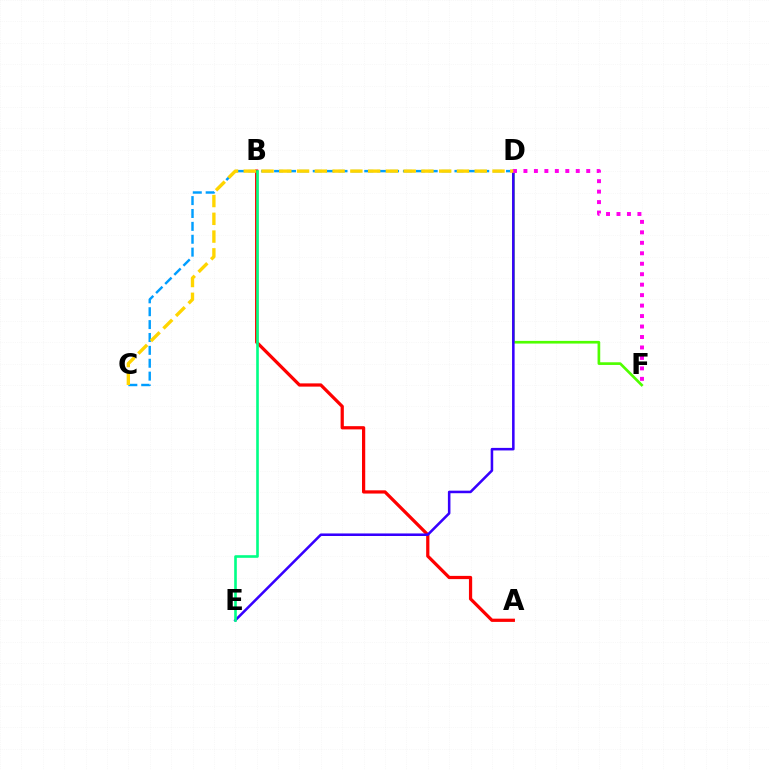{('D', 'F'): [{'color': '#4fff00', 'line_style': 'solid', 'thickness': 1.93}, {'color': '#ff00ed', 'line_style': 'dotted', 'thickness': 2.84}], ('C', 'D'): [{'color': '#009eff', 'line_style': 'dashed', 'thickness': 1.75}, {'color': '#ffd500', 'line_style': 'dashed', 'thickness': 2.41}], ('A', 'B'): [{'color': '#ff0000', 'line_style': 'solid', 'thickness': 2.33}], ('D', 'E'): [{'color': '#3700ff', 'line_style': 'solid', 'thickness': 1.84}], ('B', 'E'): [{'color': '#00ff86', 'line_style': 'solid', 'thickness': 1.89}]}